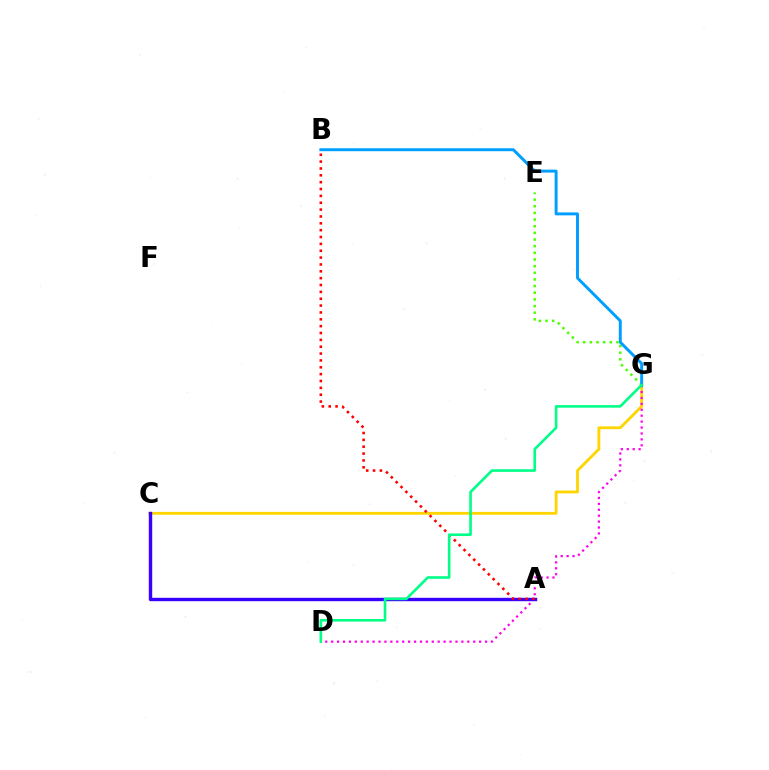{('C', 'G'): [{'color': '#ffd500', 'line_style': 'solid', 'thickness': 2.03}], ('D', 'G'): [{'color': '#ff00ed', 'line_style': 'dotted', 'thickness': 1.61}, {'color': '#00ff86', 'line_style': 'solid', 'thickness': 1.88}], ('A', 'C'): [{'color': '#3700ff', 'line_style': 'solid', 'thickness': 2.45}], ('A', 'B'): [{'color': '#ff0000', 'line_style': 'dotted', 'thickness': 1.86}], ('E', 'G'): [{'color': '#4fff00', 'line_style': 'dotted', 'thickness': 1.81}], ('B', 'G'): [{'color': '#009eff', 'line_style': 'solid', 'thickness': 2.12}]}